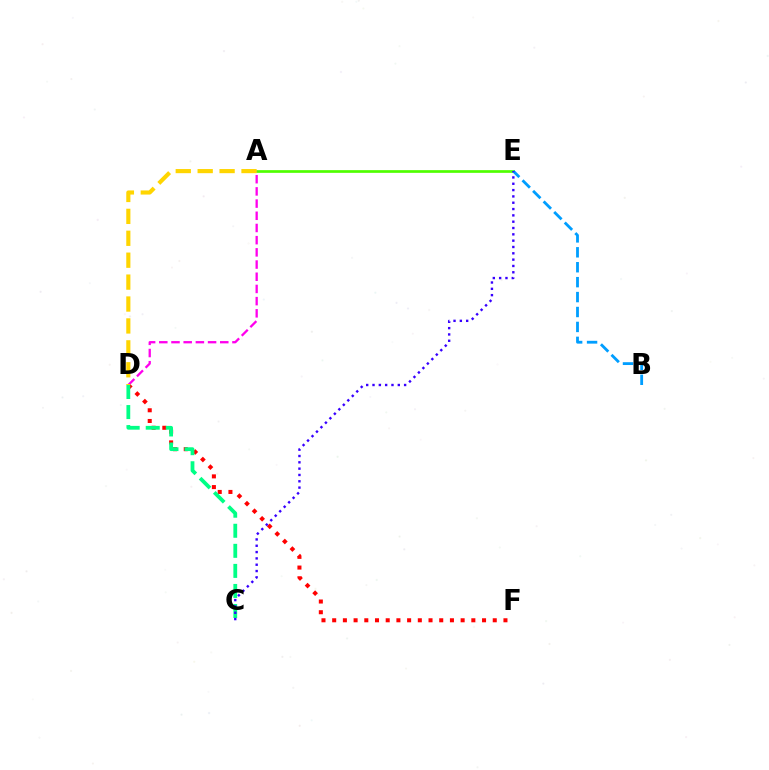{('A', 'E'): [{'color': '#4fff00', 'line_style': 'solid', 'thickness': 1.94}], ('D', 'F'): [{'color': '#ff0000', 'line_style': 'dotted', 'thickness': 2.91}], ('A', 'D'): [{'color': '#ff00ed', 'line_style': 'dashed', 'thickness': 1.66}, {'color': '#ffd500', 'line_style': 'dashed', 'thickness': 2.98}], ('C', 'D'): [{'color': '#00ff86', 'line_style': 'dashed', 'thickness': 2.73}], ('B', 'E'): [{'color': '#009eff', 'line_style': 'dashed', 'thickness': 2.03}], ('C', 'E'): [{'color': '#3700ff', 'line_style': 'dotted', 'thickness': 1.72}]}